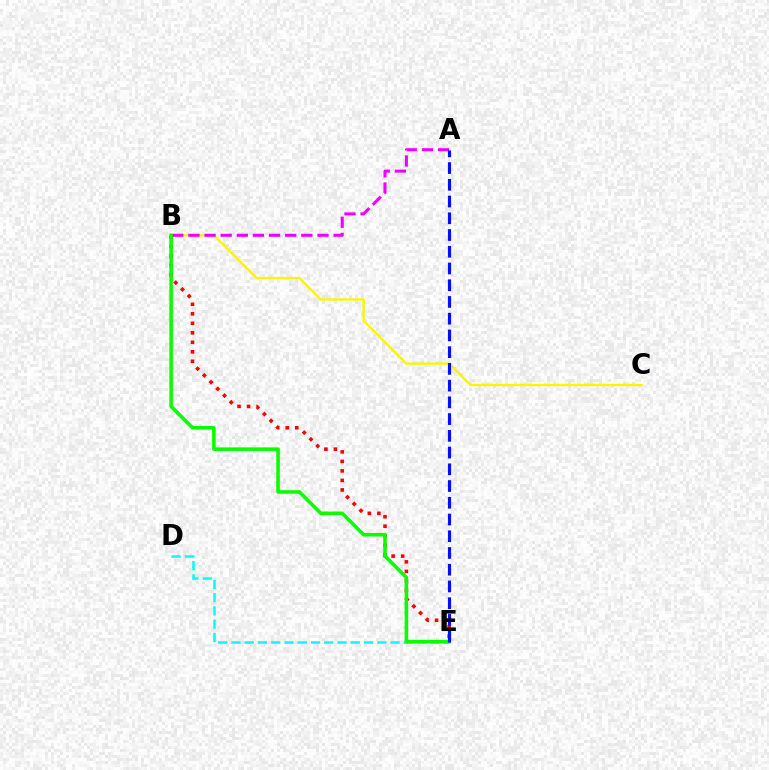{('B', 'C'): [{'color': '#fcf500', 'line_style': 'solid', 'thickness': 1.69}], ('A', 'B'): [{'color': '#ee00ff', 'line_style': 'dashed', 'thickness': 2.19}], ('B', 'E'): [{'color': '#ff0000', 'line_style': 'dotted', 'thickness': 2.58}, {'color': '#08ff00', 'line_style': 'solid', 'thickness': 2.56}], ('D', 'E'): [{'color': '#00fff6', 'line_style': 'dashed', 'thickness': 1.8}], ('A', 'E'): [{'color': '#0010ff', 'line_style': 'dashed', 'thickness': 2.27}]}